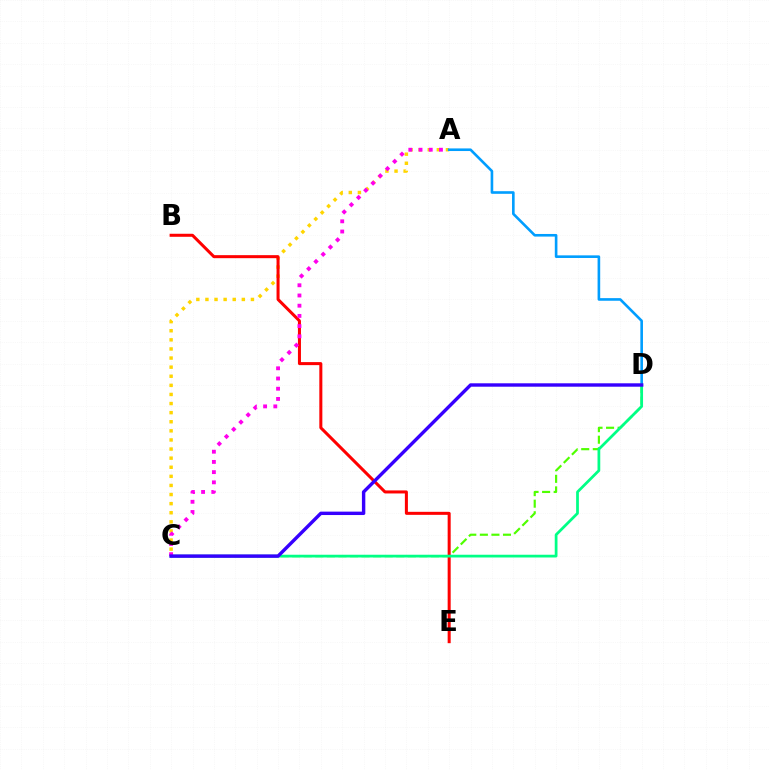{('A', 'C'): [{'color': '#ffd500', 'line_style': 'dotted', 'thickness': 2.47}, {'color': '#ff00ed', 'line_style': 'dotted', 'thickness': 2.77}], ('A', 'D'): [{'color': '#009eff', 'line_style': 'solid', 'thickness': 1.89}], ('C', 'D'): [{'color': '#4fff00', 'line_style': 'dashed', 'thickness': 1.57}, {'color': '#00ff86', 'line_style': 'solid', 'thickness': 1.98}, {'color': '#3700ff', 'line_style': 'solid', 'thickness': 2.45}], ('B', 'E'): [{'color': '#ff0000', 'line_style': 'solid', 'thickness': 2.18}]}